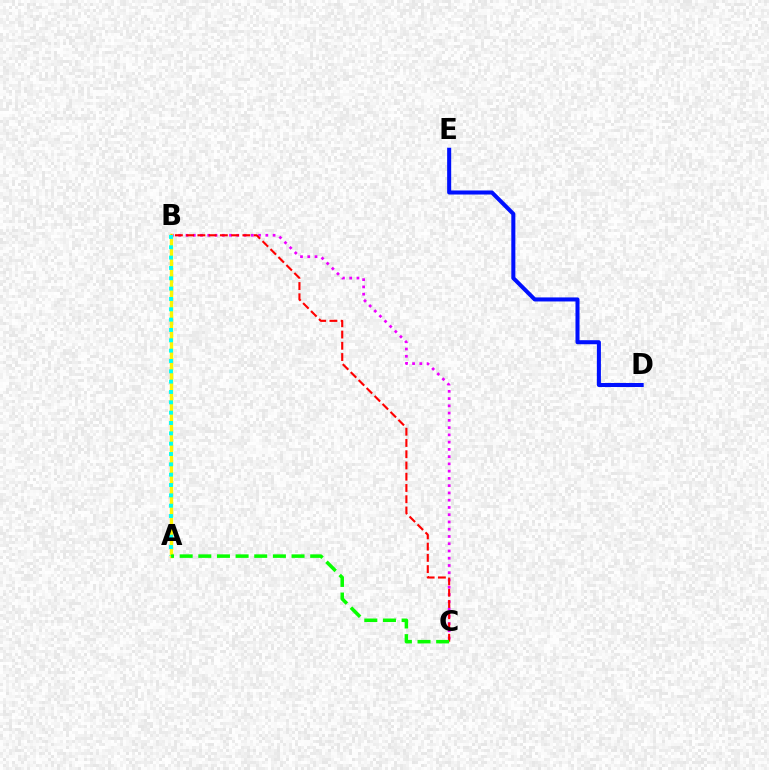{('B', 'C'): [{'color': '#ee00ff', 'line_style': 'dotted', 'thickness': 1.97}, {'color': '#ff0000', 'line_style': 'dashed', 'thickness': 1.53}], ('D', 'E'): [{'color': '#0010ff', 'line_style': 'solid', 'thickness': 2.91}], ('A', 'B'): [{'color': '#fcf500', 'line_style': 'solid', 'thickness': 2.46}, {'color': '#00fff6', 'line_style': 'dotted', 'thickness': 2.81}], ('A', 'C'): [{'color': '#08ff00', 'line_style': 'dashed', 'thickness': 2.53}]}